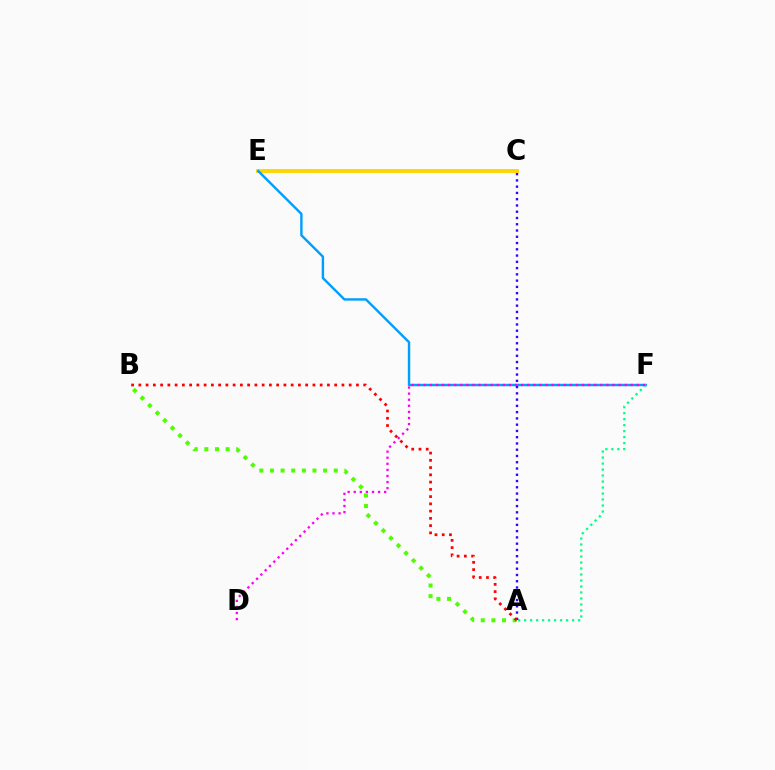{('C', 'E'): [{'color': '#ffd500', 'line_style': 'solid', 'thickness': 2.79}], ('E', 'F'): [{'color': '#009eff', 'line_style': 'solid', 'thickness': 1.74}], ('A', 'F'): [{'color': '#00ff86', 'line_style': 'dotted', 'thickness': 1.63}], ('D', 'F'): [{'color': '#ff00ed', 'line_style': 'dotted', 'thickness': 1.65}], ('A', 'B'): [{'color': '#4fff00', 'line_style': 'dotted', 'thickness': 2.89}, {'color': '#ff0000', 'line_style': 'dotted', 'thickness': 1.97}], ('A', 'C'): [{'color': '#3700ff', 'line_style': 'dotted', 'thickness': 1.7}]}